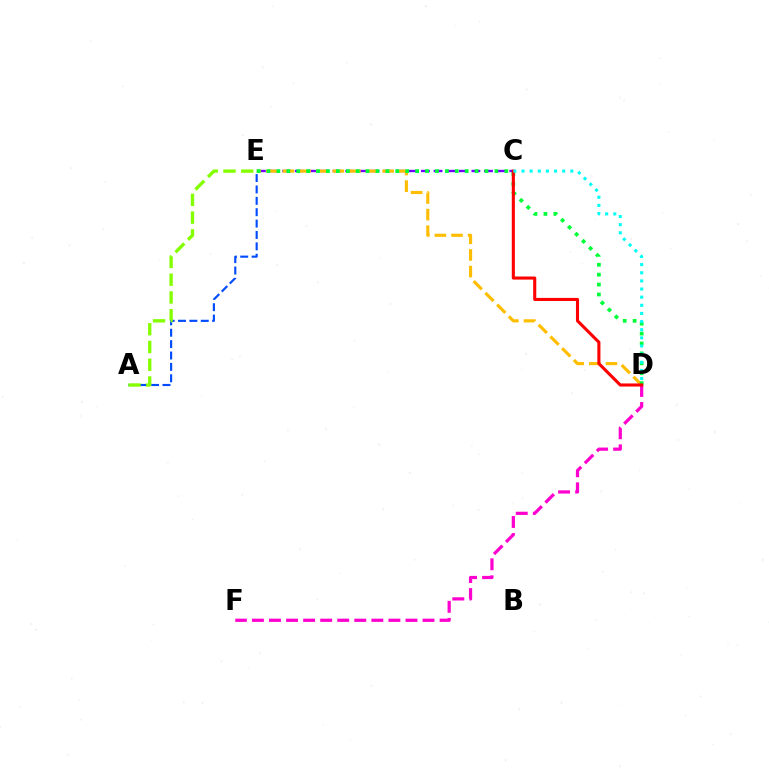{('C', 'E'): [{'color': '#7200ff', 'line_style': 'dashed', 'thickness': 1.71}], ('D', 'E'): [{'color': '#ffbd00', 'line_style': 'dashed', 'thickness': 2.26}, {'color': '#00ff39', 'line_style': 'dotted', 'thickness': 2.69}], ('A', 'E'): [{'color': '#004bff', 'line_style': 'dashed', 'thickness': 1.55}, {'color': '#84ff00', 'line_style': 'dashed', 'thickness': 2.41}], ('D', 'F'): [{'color': '#ff00cf', 'line_style': 'dashed', 'thickness': 2.32}], ('C', 'D'): [{'color': '#ff0000', 'line_style': 'solid', 'thickness': 2.22}, {'color': '#00fff6', 'line_style': 'dotted', 'thickness': 2.21}]}